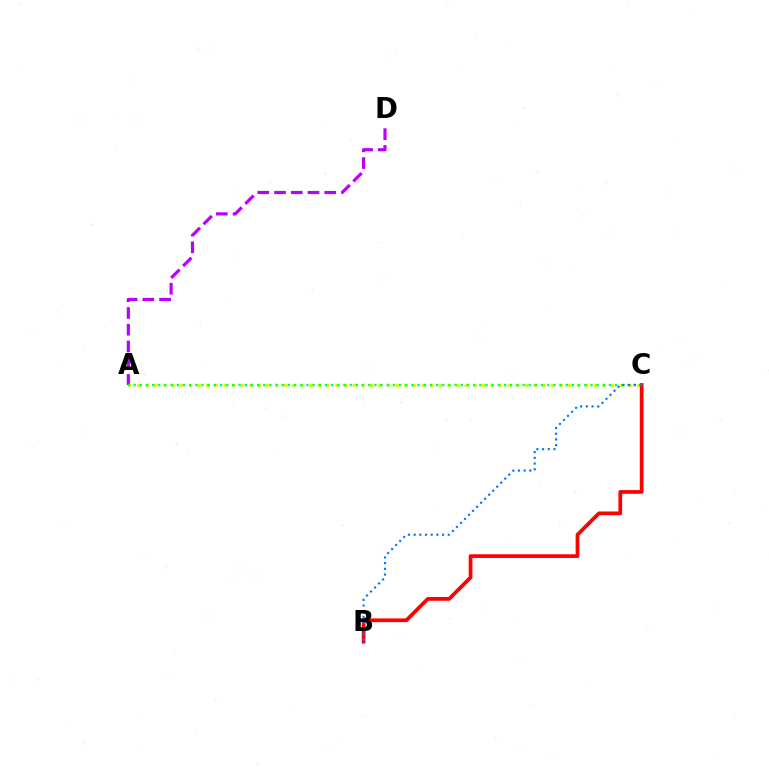{('A', 'C'): [{'color': '#d1ff00', 'line_style': 'dotted', 'thickness': 2.34}, {'color': '#00ff5c', 'line_style': 'dotted', 'thickness': 1.68}], ('A', 'D'): [{'color': '#b900ff', 'line_style': 'dashed', 'thickness': 2.28}], ('B', 'C'): [{'color': '#ff0000', 'line_style': 'solid', 'thickness': 2.68}, {'color': '#0074ff', 'line_style': 'dotted', 'thickness': 1.55}]}